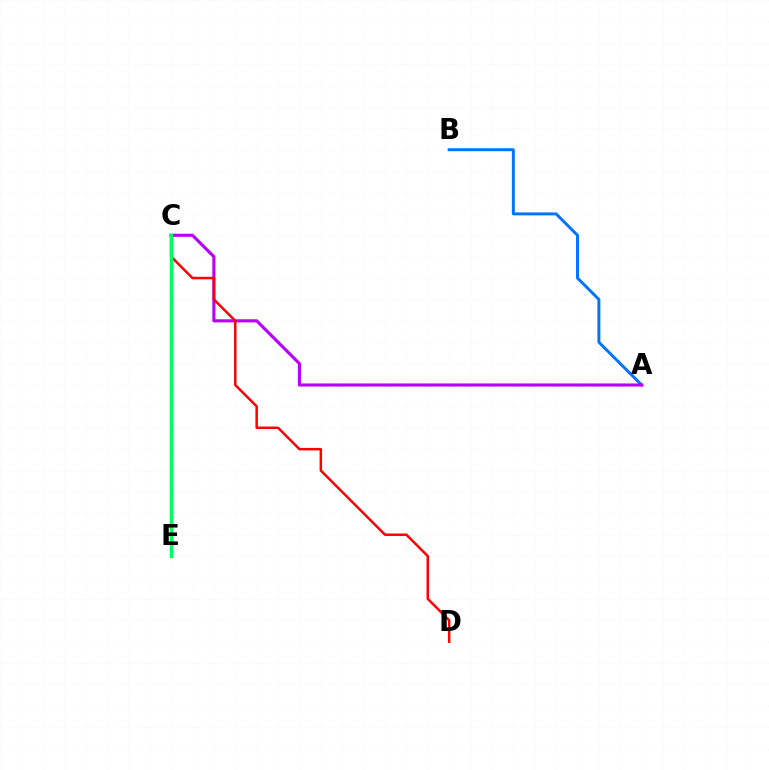{('A', 'B'): [{'color': '#0074ff', 'line_style': 'solid', 'thickness': 2.12}], ('C', 'E'): [{'color': '#d1ff00', 'line_style': 'solid', 'thickness': 2.35}, {'color': '#00ff5c', 'line_style': 'solid', 'thickness': 2.42}], ('A', 'C'): [{'color': '#b900ff', 'line_style': 'solid', 'thickness': 2.24}], ('C', 'D'): [{'color': '#ff0000', 'line_style': 'solid', 'thickness': 1.79}]}